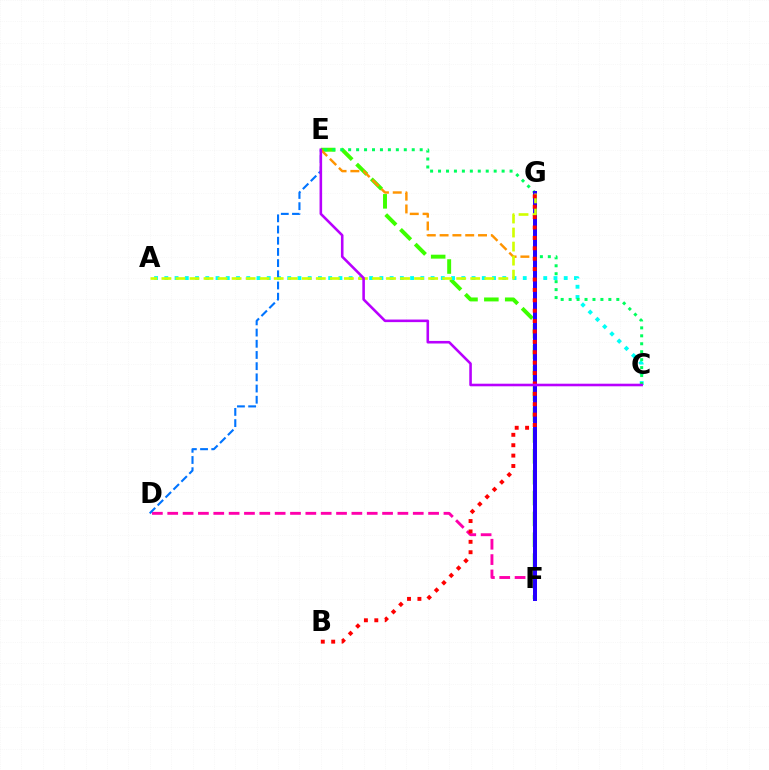{('E', 'F'): [{'color': '#3dff00', 'line_style': 'dashed', 'thickness': 2.83}, {'color': '#ff9400', 'line_style': 'dashed', 'thickness': 1.74}], ('A', 'C'): [{'color': '#00fff6', 'line_style': 'dotted', 'thickness': 2.78}], ('D', 'F'): [{'color': '#ff00ac', 'line_style': 'dashed', 'thickness': 2.08}], ('C', 'E'): [{'color': '#00ff5c', 'line_style': 'dotted', 'thickness': 2.16}, {'color': '#b900ff', 'line_style': 'solid', 'thickness': 1.86}], ('D', 'E'): [{'color': '#0074ff', 'line_style': 'dashed', 'thickness': 1.52}], ('F', 'G'): [{'color': '#2500ff', 'line_style': 'solid', 'thickness': 2.87}], ('A', 'G'): [{'color': '#d1ff00', 'line_style': 'dashed', 'thickness': 1.91}], ('B', 'G'): [{'color': '#ff0000', 'line_style': 'dotted', 'thickness': 2.82}]}